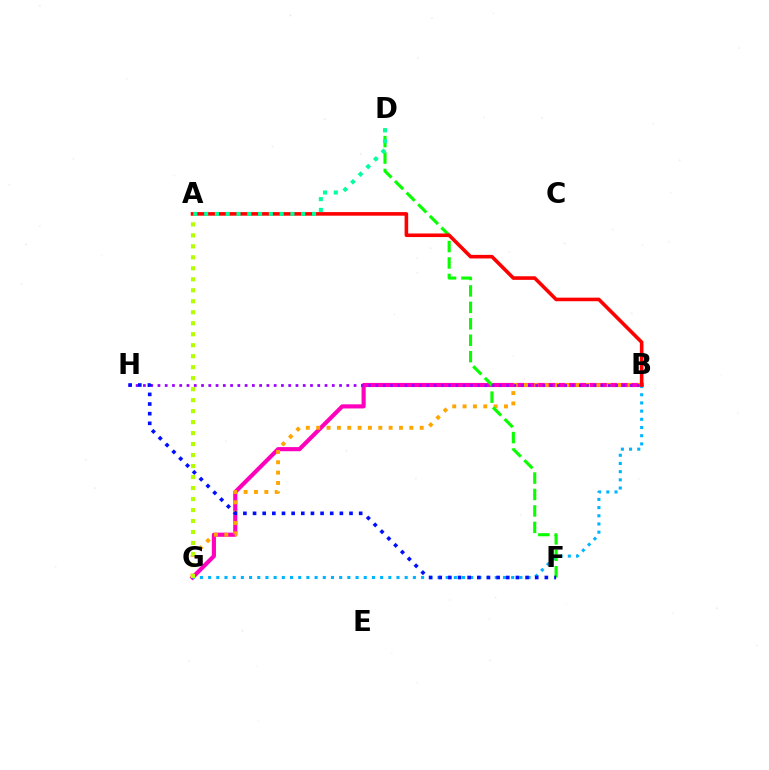{('B', 'G'): [{'color': '#ff00bd', 'line_style': 'solid', 'thickness': 2.97}, {'color': '#ffa500', 'line_style': 'dotted', 'thickness': 2.81}, {'color': '#00b5ff', 'line_style': 'dotted', 'thickness': 2.23}], ('A', 'G'): [{'color': '#b3ff00', 'line_style': 'dotted', 'thickness': 2.98}], ('D', 'F'): [{'color': '#08ff00', 'line_style': 'dashed', 'thickness': 2.23}], ('B', 'H'): [{'color': '#9b00ff', 'line_style': 'dotted', 'thickness': 1.97}], ('A', 'B'): [{'color': '#ff0000', 'line_style': 'solid', 'thickness': 2.58}], ('F', 'H'): [{'color': '#0010ff', 'line_style': 'dotted', 'thickness': 2.62}], ('A', 'D'): [{'color': '#00ff9d', 'line_style': 'dotted', 'thickness': 2.93}]}